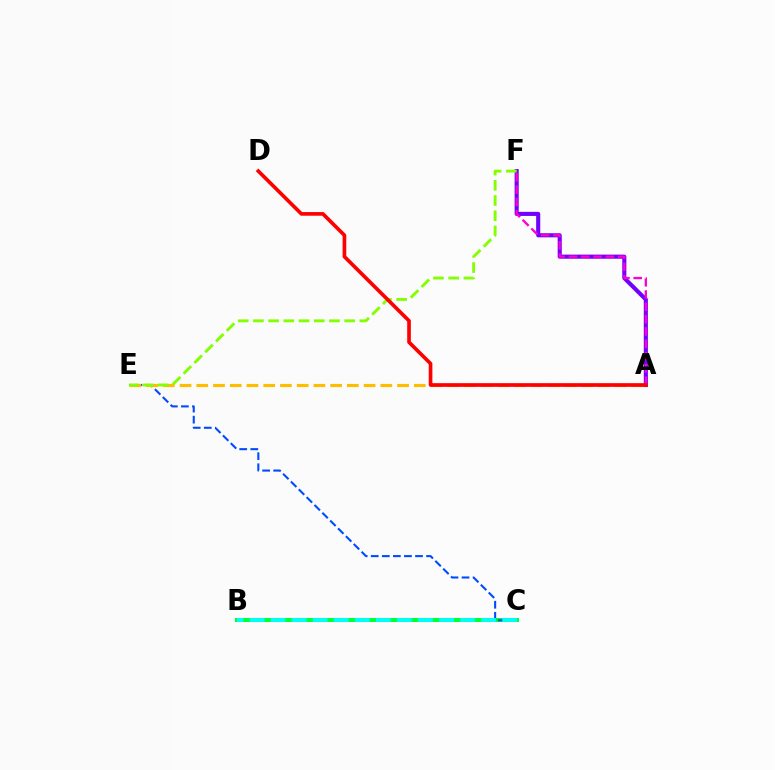{('B', 'C'): [{'color': '#00ff39', 'line_style': 'solid', 'thickness': 2.89}, {'color': '#00fff6', 'line_style': 'dashed', 'thickness': 2.86}], ('C', 'E'): [{'color': '#004bff', 'line_style': 'dashed', 'thickness': 1.5}], ('A', 'F'): [{'color': '#7200ff', 'line_style': 'solid', 'thickness': 2.95}, {'color': '#ff00cf', 'line_style': 'dashed', 'thickness': 1.67}], ('A', 'E'): [{'color': '#ffbd00', 'line_style': 'dashed', 'thickness': 2.27}], ('E', 'F'): [{'color': '#84ff00', 'line_style': 'dashed', 'thickness': 2.07}], ('A', 'D'): [{'color': '#ff0000', 'line_style': 'solid', 'thickness': 2.64}]}